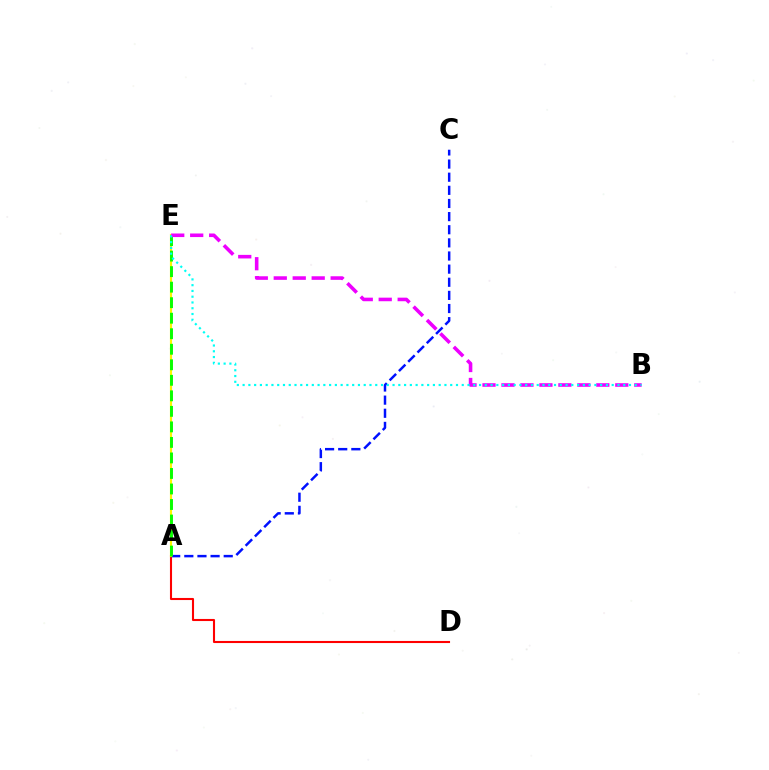{('A', 'D'): [{'color': '#ff0000', 'line_style': 'solid', 'thickness': 1.51}], ('A', 'C'): [{'color': '#0010ff', 'line_style': 'dashed', 'thickness': 1.78}], ('A', 'E'): [{'color': '#fcf500', 'line_style': 'solid', 'thickness': 1.55}, {'color': '#08ff00', 'line_style': 'dashed', 'thickness': 2.11}], ('B', 'E'): [{'color': '#ee00ff', 'line_style': 'dashed', 'thickness': 2.58}, {'color': '#00fff6', 'line_style': 'dotted', 'thickness': 1.57}]}